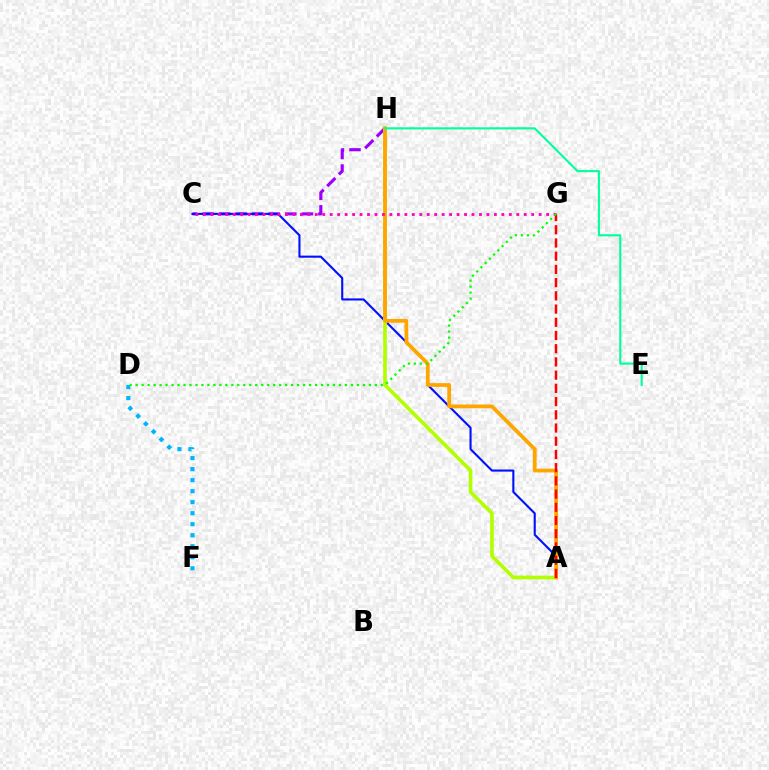{('C', 'H'): [{'color': '#9b00ff', 'line_style': 'dashed', 'thickness': 2.25}], ('A', 'C'): [{'color': '#0010ff', 'line_style': 'solid', 'thickness': 1.52}], ('A', 'H'): [{'color': '#b3ff00', 'line_style': 'solid', 'thickness': 2.64}, {'color': '#ffa500', 'line_style': 'solid', 'thickness': 2.7}], ('C', 'G'): [{'color': '#ff00bd', 'line_style': 'dotted', 'thickness': 2.03}], ('D', 'F'): [{'color': '#00b5ff', 'line_style': 'dotted', 'thickness': 2.99}], ('E', 'H'): [{'color': '#00ff9d', 'line_style': 'solid', 'thickness': 1.52}], ('A', 'G'): [{'color': '#ff0000', 'line_style': 'dashed', 'thickness': 1.8}], ('D', 'G'): [{'color': '#08ff00', 'line_style': 'dotted', 'thickness': 1.62}]}